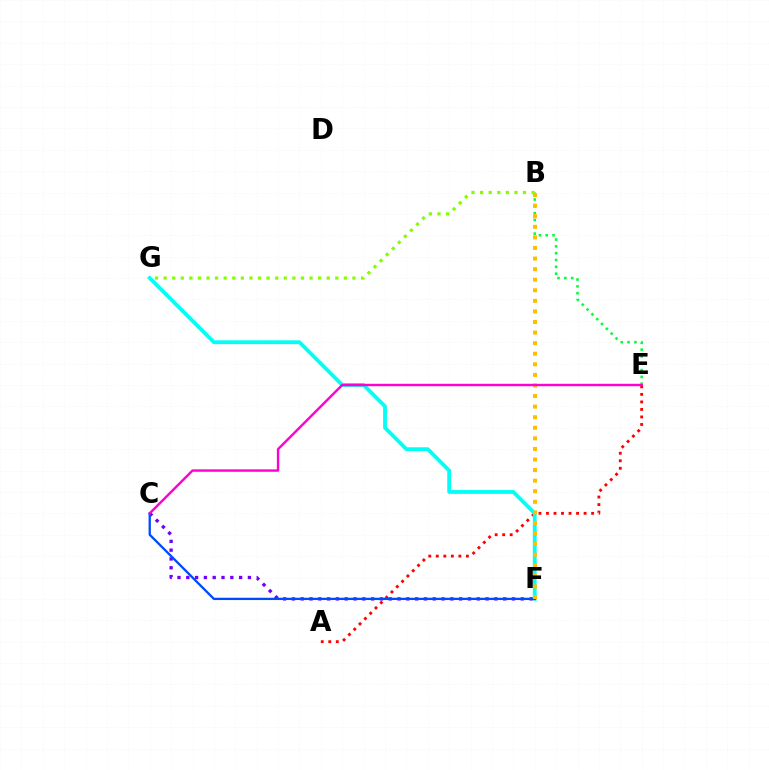{('B', 'E'): [{'color': '#00ff39', 'line_style': 'dotted', 'thickness': 1.85}], ('B', 'G'): [{'color': '#84ff00', 'line_style': 'dotted', 'thickness': 2.33}], ('A', 'E'): [{'color': '#ff0000', 'line_style': 'dotted', 'thickness': 2.04}], ('C', 'F'): [{'color': '#7200ff', 'line_style': 'dotted', 'thickness': 2.39}, {'color': '#004bff', 'line_style': 'solid', 'thickness': 1.66}], ('F', 'G'): [{'color': '#00fff6', 'line_style': 'solid', 'thickness': 2.73}], ('B', 'F'): [{'color': '#ffbd00', 'line_style': 'dotted', 'thickness': 2.87}], ('C', 'E'): [{'color': '#ff00cf', 'line_style': 'solid', 'thickness': 1.74}]}